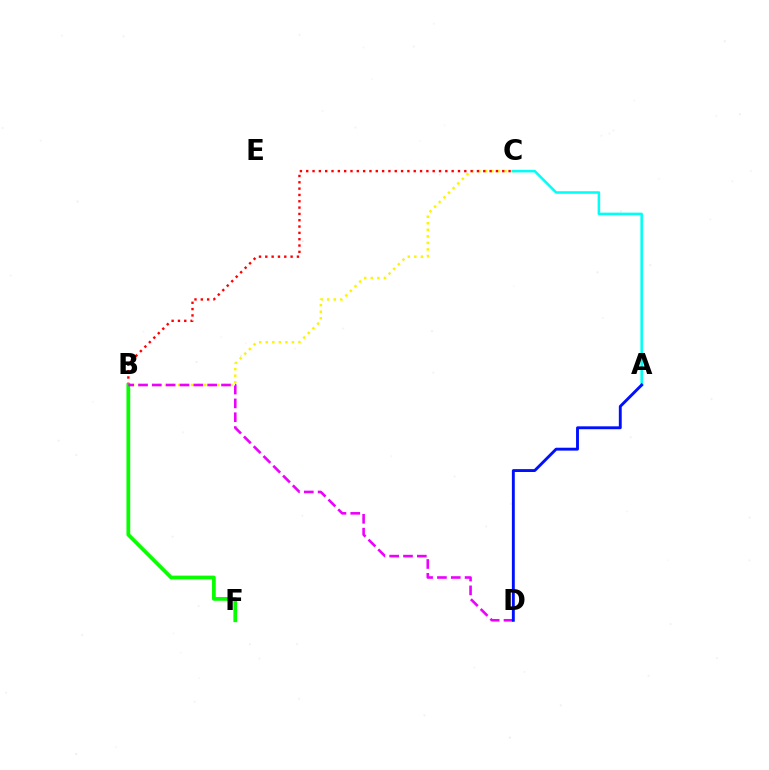{('B', 'C'): [{'color': '#fcf500', 'line_style': 'dotted', 'thickness': 1.78}, {'color': '#ff0000', 'line_style': 'dotted', 'thickness': 1.72}], ('A', 'C'): [{'color': '#00fff6', 'line_style': 'solid', 'thickness': 1.83}], ('B', 'F'): [{'color': '#08ff00', 'line_style': 'solid', 'thickness': 2.7}], ('B', 'D'): [{'color': '#ee00ff', 'line_style': 'dashed', 'thickness': 1.88}], ('A', 'D'): [{'color': '#0010ff', 'line_style': 'solid', 'thickness': 2.08}]}